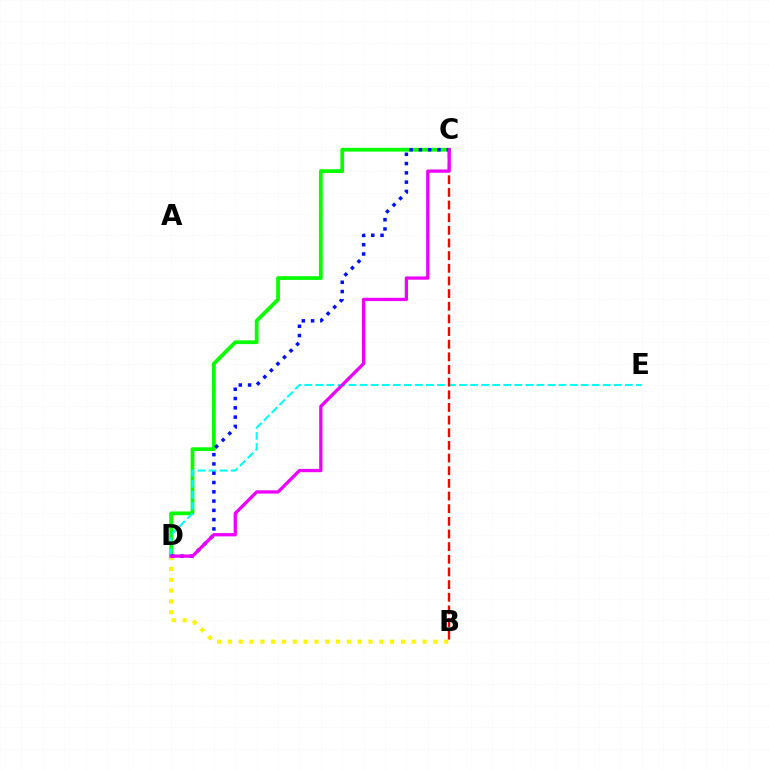{('C', 'D'): [{'color': '#08ff00', 'line_style': 'solid', 'thickness': 2.7}, {'color': '#0010ff', 'line_style': 'dotted', 'thickness': 2.52}, {'color': '#ee00ff', 'line_style': 'solid', 'thickness': 2.36}], ('D', 'E'): [{'color': '#00fff6', 'line_style': 'dashed', 'thickness': 1.5}], ('B', 'C'): [{'color': '#ff0000', 'line_style': 'dashed', 'thickness': 1.72}], ('B', 'D'): [{'color': '#fcf500', 'line_style': 'dotted', 'thickness': 2.94}]}